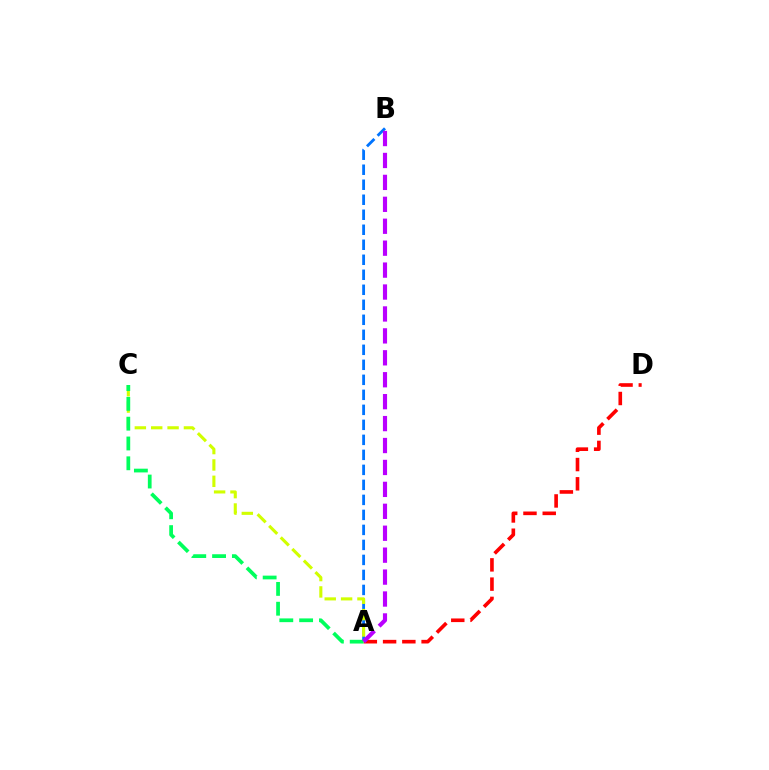{('A', 'D'): [{'color': '#ff0000', 'line_style': 'dashed', 'thickness': 2.62}], ('A', 'B'): [{'color': '#0074ff', 'line_style': 'dashed', 'thickness': 2.04}, {'color': '#b900ff', 'line_style': 'dashed', 'thickness': 2.98}], ('A', 'C'): [{'color': '#d1ff00', 'line_style': 'dashed', 'thickness': 2.22}, {'color': '#00ff5c', 'line_style': 'dashed', 'thickness': 2.69}]}